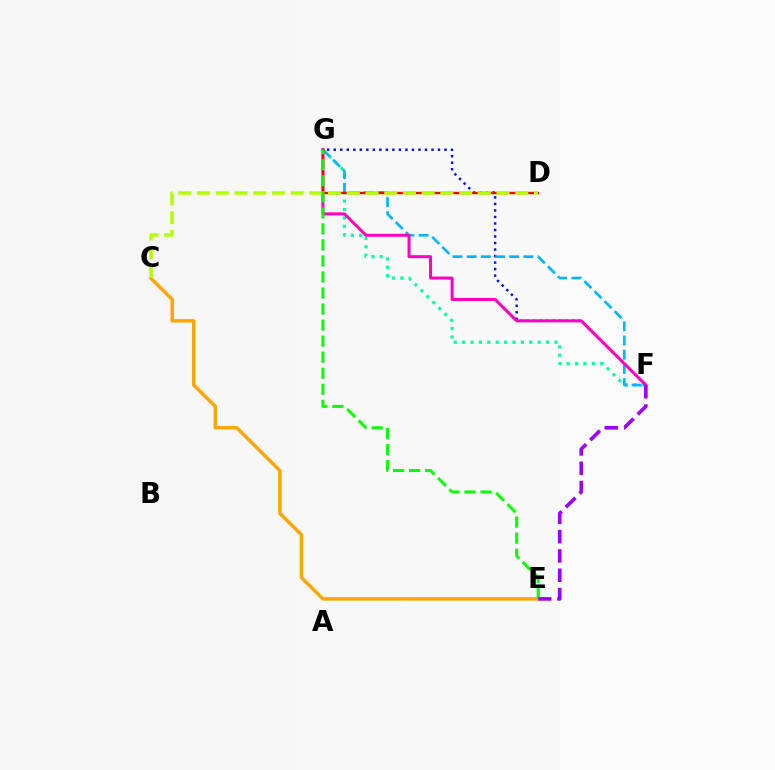{('F', 'G'): [{'color': '#00ff9d', 'line_style': 'dotted', 'thickness': 2.28}, {'color': '#0010ff', 'line_style': 'dotted', 'thickness': 1.77}, {'color': '#00b5ff', 'line_style': 'dashed', 'thickness': 1.93}, {'color': '#ff00bd', 'line_style': 'solid', 'thickness': 2.16}], ('C', 'E'): [{'color': '#ffa500', 'line_style': 'solid', 'thickness': 2.47}], ('D', 'G'): [{'color': '#ff0000', 'line_style': 'solid', 'thickness': 1.69}], ('C', 'D'): [{'color': '#b3ff00', 'line_style': 'dashed', 'thickness': 2.54}], ('E', 'G'): [{'color': '#08ff00', 'line_style': 'dashed', 'thickness': 2.18}], ('E', 'F'): [{'color': '#9b00ff', 'line_style': 'dashed', 'thickness': 2.63}]}